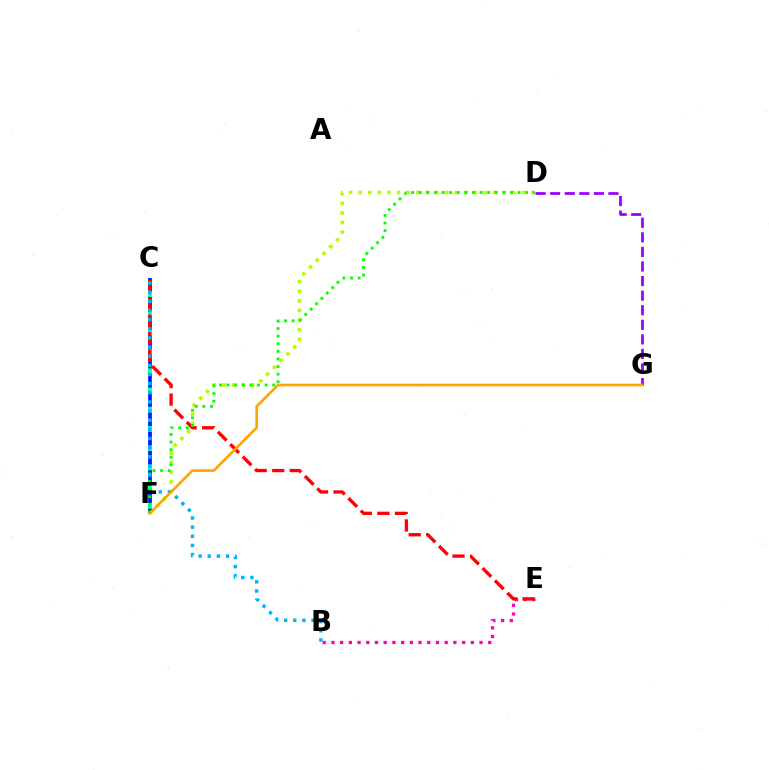{('D', 'F'): [{'color': '#b3ff00', 'line_style': 'dotted', 'thickness': 2.61}, {'color': '#08ff00', 'line_style': 'dotted', 'thickness': 2.07}], ('C', 'F'): [{'color': '#00ff9d', 'line_style': 'dashed', 'thickness': 2.66}, {'color': '#0010ff', 'line_style': 'dashed', 'thickness': 2.61}], ('B', 'E'): [{'color': '#ff00bd', 'line_style': 'dotted', 'thickness': 2.37}], ('D', 'G'): [{'color': '#9b00ff', 'line_style': 'dashed', 'thickness': 1.98}], ('C', 'E'): [{'color': '#ff0000', 'line_style': 'dashed', 'thickness': 2.39}], ('B', 'C'): [{'color': '#00b5ff', 'line_style': 'dotted', 'thickness': 2.48}], ('F', 'G'): [{'color': '#ffa500', 'line_style': 'solid', 'thickness': 1.91}]}